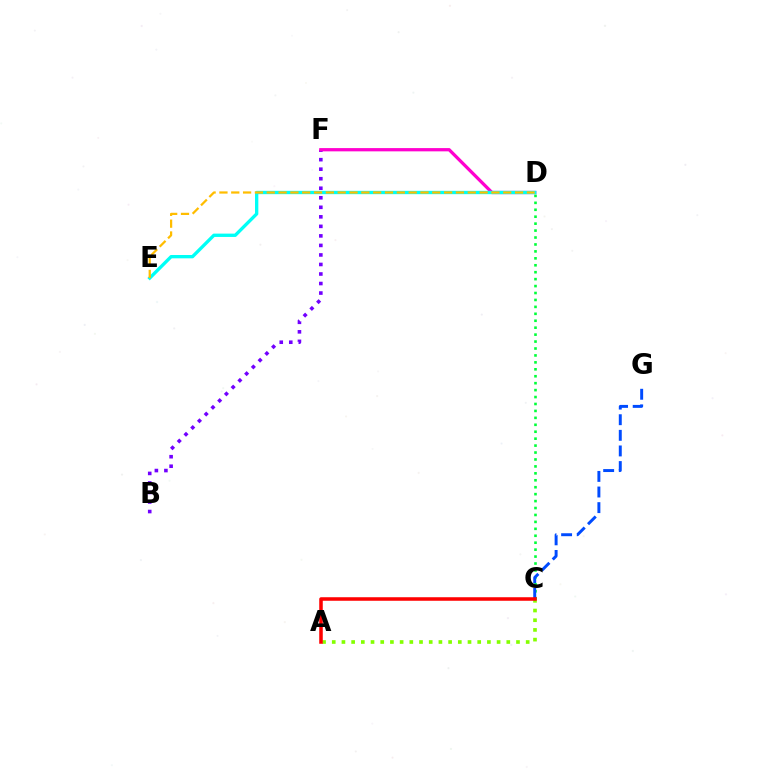{('B', 'F'): [{'color': '#7200ff', 'line_style': 'dotted', 'thickness': 2.59}], ('A', 'C'): [{'color': '#84ff00', 'line_style': 'dotted', 'thickness': 2.63}, {'color': '#ff0000', 'line_style': 'solid', 'thickness': 2.55}], ('D', 'F'): [{'color': '#ff00cf', 'line_style': 'solid', 'thickness': 2.35}], ('D', 'E'): [{'color': '#00fff6', 'line_style': 'solid', 'thickness': 2.4}, {'color': '#ffbd00', 'line_style': 'dashed', 'thickness': 1.61}], ('C', 'D'): [{'color': '#00ff39', 'line_style': 'dotted', 'thickness': 1.88}], ('C', 'G'): [{'color': '#004bff', 'line_style': 'dashed', 'thickness': 2.12}]}